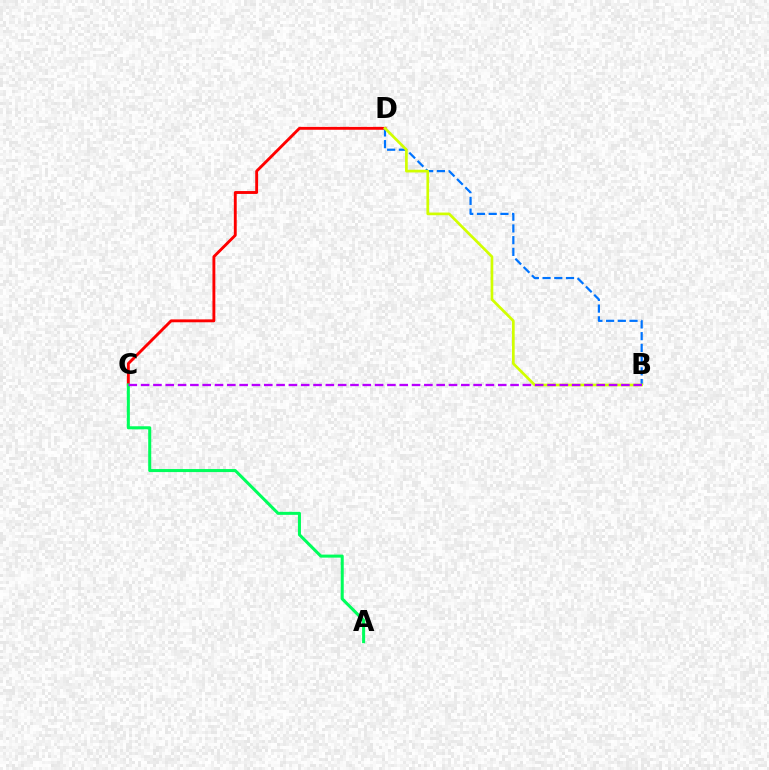{('C', 'D'): [{'color': '#ff0000', 'line_style': 'solid', 'thickness': 2.07}], ('A', 'C'): [{'color': '#00ff5c', 'line_style': 'solid', 'thickness': 2.19}], ('B', 'D'): [{'color': '#0074ff', 'line_style': 'dashed', 'thickness': 1.59}, {'color': '#d1ff00', 'line_style': 'solid', 'thickness': 1.94}], ('B', 'C'): [{'color': '#b900ff', 'line_style': 'dashed', 'thickness': 1.67}]}